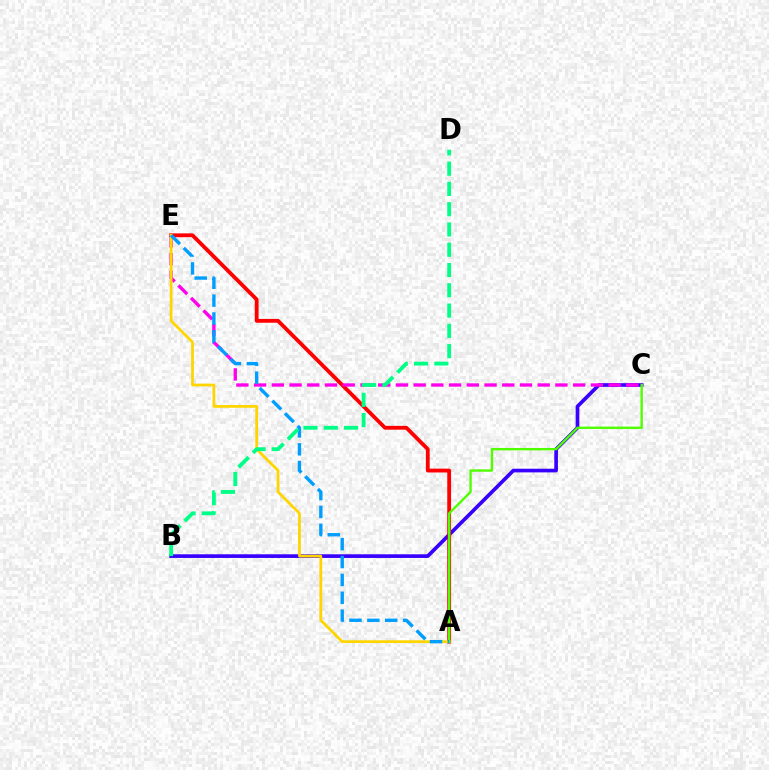{('B', 'C'): [{'color': '#3700ff', 'line_style': 'solid', 'thickness': 2.63}], ('A', 'E'): [{'color': '#ff0000', 'line_style': 'solid', 'thickness': 2.75}, {'color': '#ffd500', 'line_style': 'solid', 'thickness': 1.99}, {'color': '#009eff', 'line_style': 'dashed', 'thickness': 2.43}], ('C', 'E'): [{'color': '#ff00ed', 'line_style': 'dashed', 'thickness': 2.41}], ('A', 'C'): [{'color': '#4fff00', 'line_style': 'solid', 'thickness': 1.71}], ('B', 'D'): [{'color': '#00ff86', 'line_style': 'dashed', 'thickness': 2.75}]}